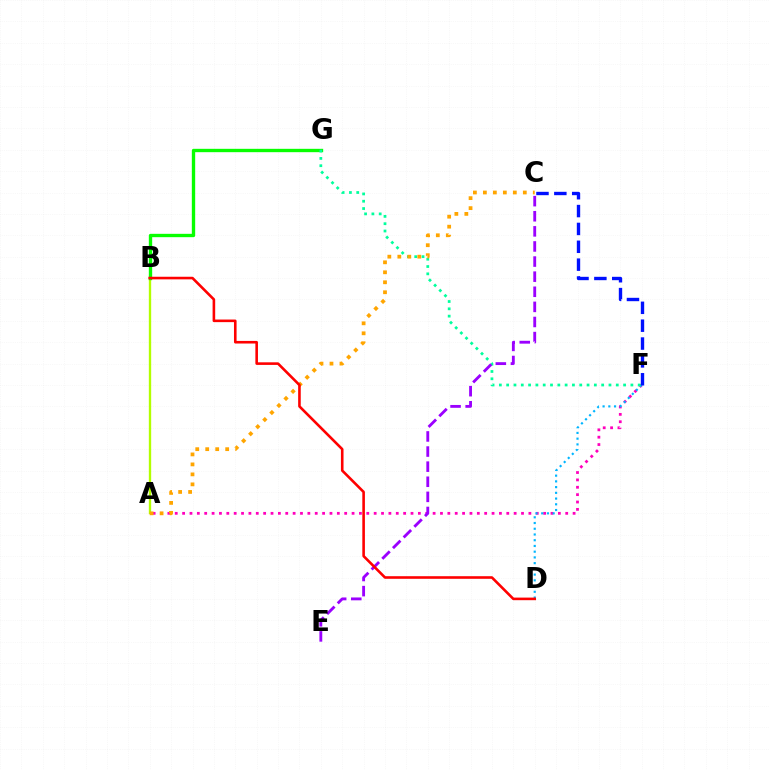{('A', 'F'): [{'color': '#ff00bd', 'line_style': 'dotted', 'thickness': 2.0}], ('A', 'B'): [{'color': '#b3ff00', 'line_style': 'solid', 'thickness': 1.69}], ('B', 'G'): [{'color': '#08ff00', 'line_style': 'solid', 'thickness': 2.41}], ('D', 'F'): [{'color': '#00b5ff', 'line_style': 'dotted', 'thickness': 1.56}], ('F', 'G'): [{'color': '#00ff9d', 'line_style': 'dotted', 'thickness': 1.99}], ('C', 'E'): [{'color': '#9b00ff', 'line_style': 'dashed', 'thickness': 2.05}], ('A', 'C'): [{'color': '#ffa500', 'line_style': 'dotted', 'thickness': 2.71}], ('B', 'D'): [{'color': '#ff0000', 'line_style': 'solid', 'thickness': 1.87}], ('C', 'F'): [{'color': '#0010ff', 'line_style': 'dashed', 'thickness': 2.43}]}